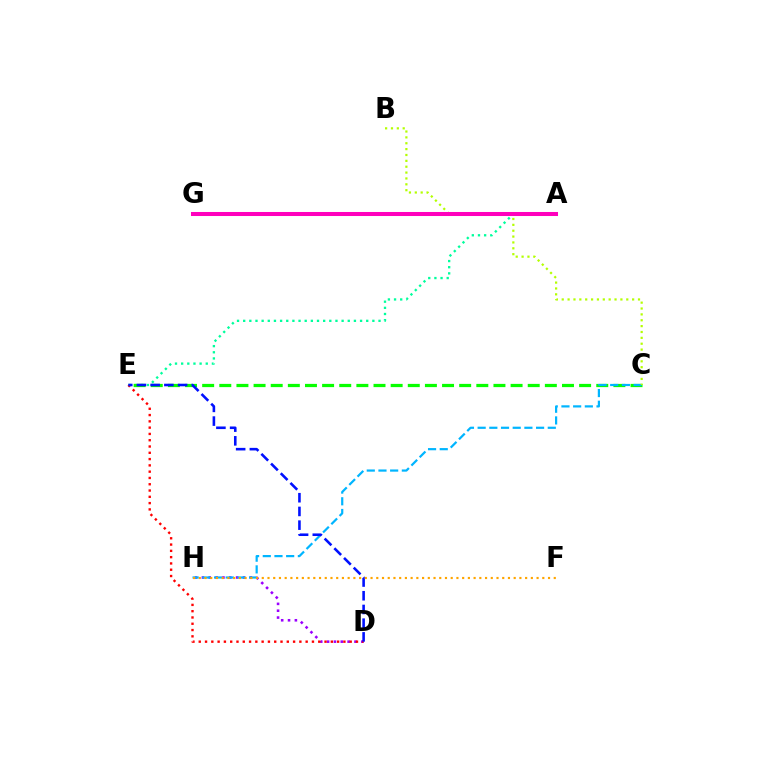{('D', 'H'): [{'color': '#9b00ff', 'line_style': 'dotted', 'thickness': 1.86}], ('A', 'E'): [{'color': '#00ff9d', 'line_style': 'dotted', 'thickness': 1.67}], ('C', 'E'): [{'color': '#08ff00', 'line_style': 'dashed', 'thickness': 2.33}], ('C', 'H'): [{'color': '#00b5ff', 'line_style': 'dashed', 'thickness': 1.59}], ('B', 'C'): [{'color': '#b3ff00', 'line_style': 'dotted', 'thickness': 1.59}], ('D', 'E'): [{'color': '#ff0000', 'line_style': 'dotted', 'thickness': 1.71}, {'color': '#0010ff', 'line_style': 'dashed', 'thickness': 1.86}], ('F', 'H'): [{'color': '#ffa500', 'line_style': 'dotted', 'thickness': 1.56}], ('A', 'G'): [{'color': '#ff00bd', 'line_style': 'solid', 'thickness': 2.9}]}